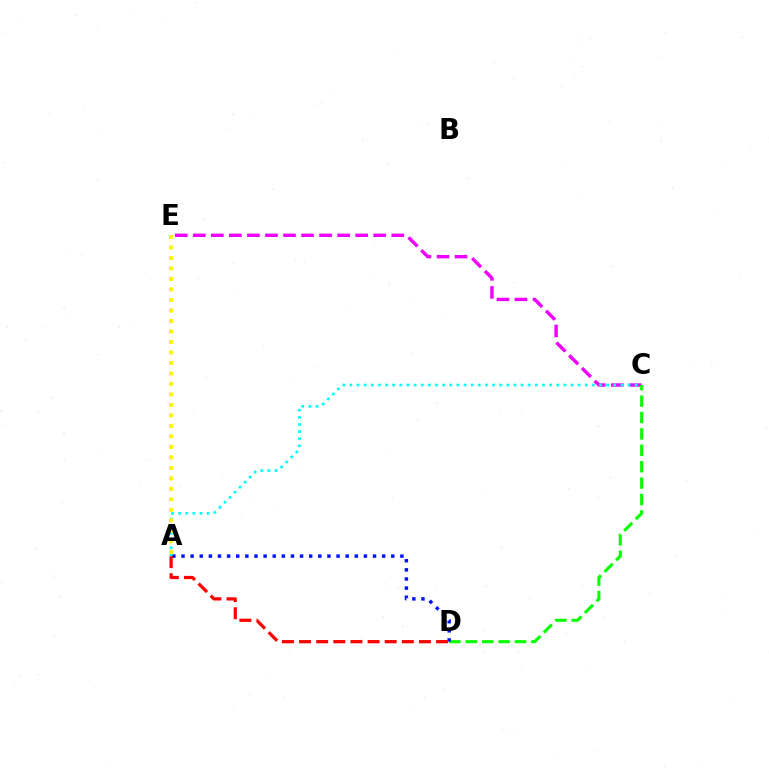{('C', 'E'): [{'color': '#ee00ff', 'line_style': 'dashed', 'thickness': 2.45}], ('C', 'D'): [{'color': '#08ff00', 'line_style': 'dashed', 'thickness': 2.23}], ('A', 'D'): [{'color': '#0010ff', 'line_style': 'dotted', 'thickness': 2.48}, {'color': '#ff0000', 'line_style': 'dashed', 'thickness': 2.33}], ('A', 'C'): [{'color': '#00fff6', 'line_style': 'dotted', 'thickness': 1.94}], ('A', 'E'): [{'color': '#fcf500', 'line_style': 'dotted', 'thickness': 2.85}]}